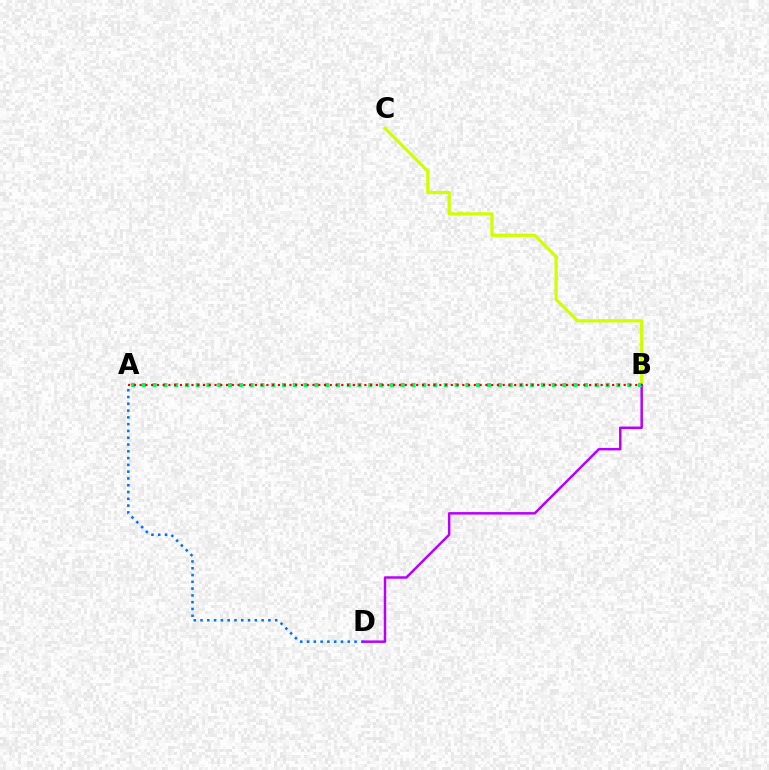{('B', 'C'): [{'color': '#d1ff00', 'line_style': 'solid', 'thickness': 2.33}], ('A', 'D'): [{'color': '#0074ff', 'line_style': 'dotted', 'thickness': 1.84}], ('B', 'D'): [{'color': '#b900ff', 'line_style': 'solid', 'thickness': 1.79}], ('A', 'B'): [{'color': '#00ff5c', 'line_style': 'dotted', 'thickness': 2.93}, {'color': '#ff0000', 'line_style': 'dotted', 'thickness': 1.57}]}